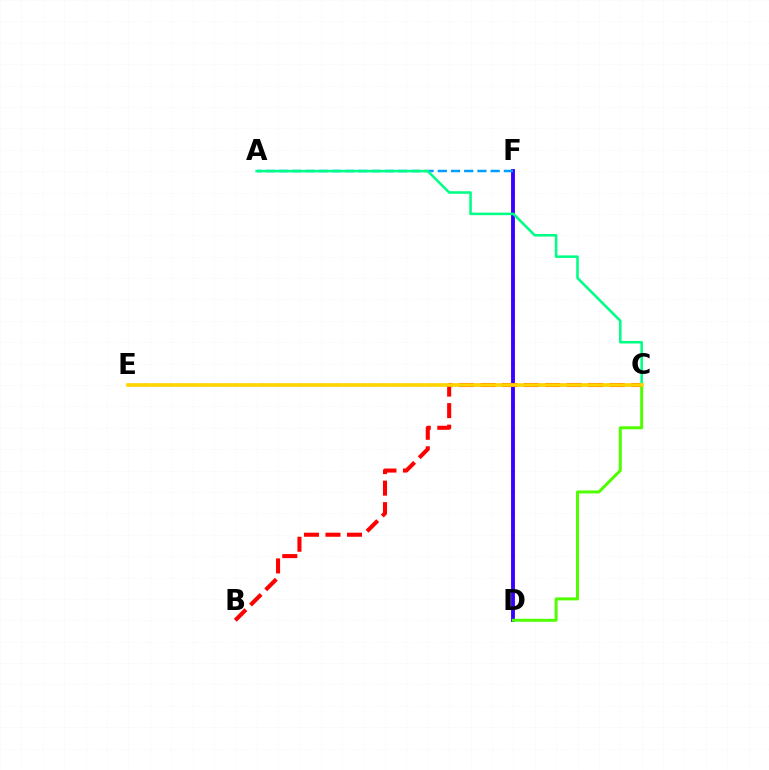{('D', 'F'): [{'color': '#3700ff', 'line_style': 'solid', 'thickness': 2.78}], ('C', 'D'): [{'color': '#4fff00', 'line_style': 'solid', 'thickness': 2.16}], ('C', 'E'): [{'color': '#ff00ed', 'line_style': 'dashed', 'thickness': 1.63}, {'color': '#ffd500', 'line_style': 'solid', 'thickness': 2.6}], ('B', 'C'): [{'color': '#ff0000', 'line_style': 'dashed', 'thickness': 2.92}], ('A', 'F'): [{'color': '#009eff', 'line_style': 'dashed', 'thickness': 1.8}], ('A', 'C'): [{'color': '#00ff86', 'line_style': 'solid', 'thickness': 1.85}]}